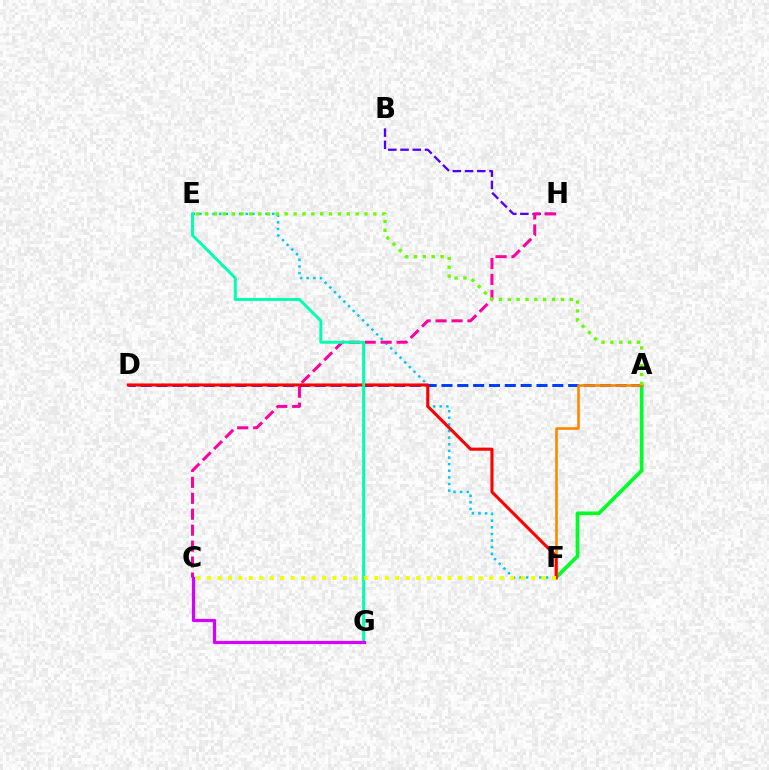{('A', 'F'): [{'color': '#00ff27', 'line_style': 'solid', 'thickness': 2.65}, {'color': '#ff8800', 'line_style': 'solid', 'thickness': 1.9}], ('A', 'D'): [{'color': '#003fff', 'line_style': 'dashed', 'thickness': 2.15}], ('E', 'F'): [{'color': '#00c7ff', 'line_style': 'dotted', 'thickness': 1.8}], ('B', 'H'): [{'color': '#4f00ff', 'line_style': 'dashed', 'thickness': 1.66}], ('C', 'H'): [{'color': '#ff00a0', 'line_style': 'dashed', 'thickness': 2.17}], ('A', 'E'): [{'color': '#66ff00', 'line_style': 'dotted', 'thickness': 2.41}], ('D', 'F'): [{'color': '#ff0000', 'line_style': 'solid', 'thickness': 2.22}], ('E', 'G'): [{'color': '#00ffaf', 'line_style': 'solid', 'thickness': 2.14}], ('C', 'G'): [{'color': '#d600ff', 'line_style': 'solid', 'thickness': 2.32}], ('C', 'F'): [{'color': '#eeff00', 'line_style': 'dotted', 'thickness': 2.84}]}